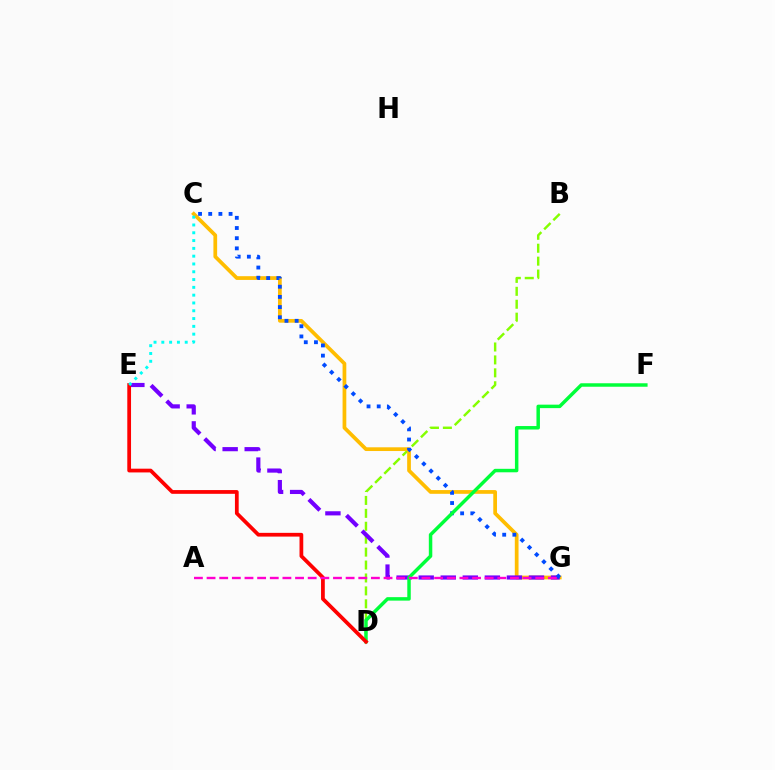{('B', 'D'): [{'color': '#84ff00', 'line_style': 'dashed', 'thickness': 1.76}], ('C', 'G'): [{'color': '#ffbd00', 'line_style': 'solid', 'thickness': 2.69}, {'color': '#004bff', 'line_style': 'dotted', 'thickness': 2.77}], ('E', 'G'): [{'color': '#7200ff', 'line_style': 'dashed', 'thickness': 3.0}], ('D', 'F'): [{'color': '#00ff39', 'line_style': 'solid', 'thickness': 2.5}], ('D', 'E'): [{'color': '#ff0000', 'line_style': 'solid', 'thickness': 2.7}], ('C', 'E'): [{'color': '#00fff6', 'line_style': 'dotted', 'thickness': 2.12}], ('A', 'G'): [{'color': '#ff00cf', 'line_style': 'dashed', 'thickness': 1.72}]}